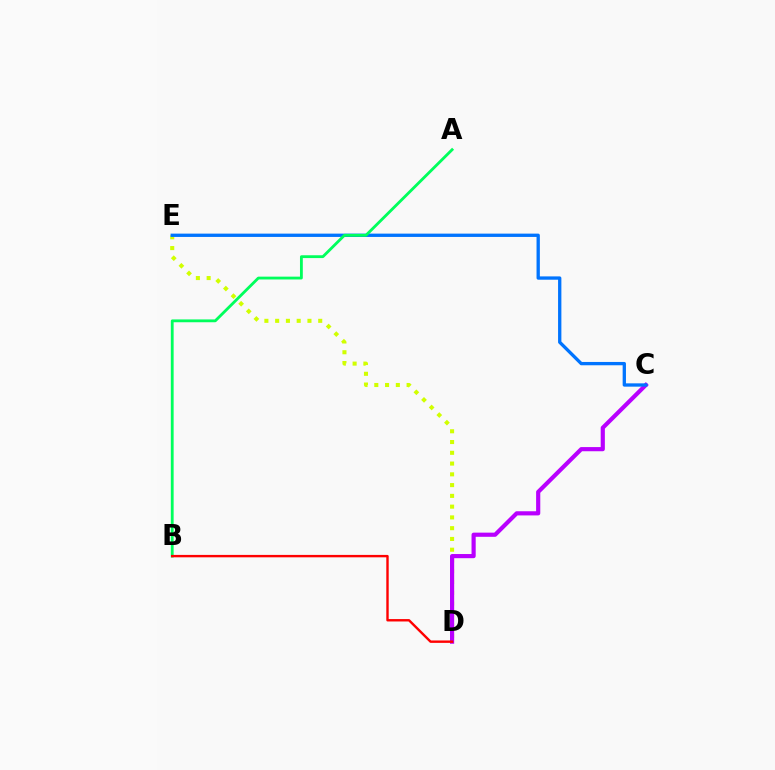{('D', 'E'): [{'color': '#d1ff00', 'line_style': 'dotted', 'thickness': 2.93}], ('C', 'D'): [{'color': '#b900ff', 'line_style': 'solid', 'thickness': 3.0}], ('C', 'E'): [{'color': '#0074ff', 'line_style': 'solid', 'thickness': 2.38}], ('A', 'B'): [{'color': '#00ff5c', 'line_style': 'solid', 'thickness': 2.03}], ('B', 'D'): [{'color': '#ff0000', 'line_style': 'solid', 'thickness': 1.73}]}